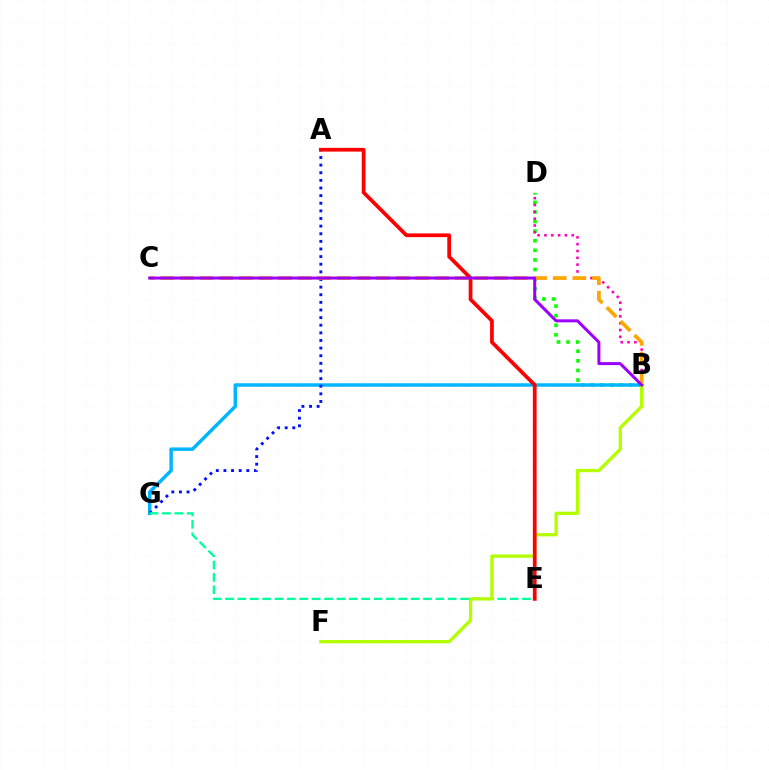{('B', 'D'): [{'color': '#08ff00', 'line_style': 'dotted', 'thickness': 2.61}, {'color': '#ff00bd', 'line_style': 'dotted', 'thickness': 1.86}], ('B', 'G'): [{'color': '#00b5ff', 'line_style': 'solid', 'thickness': 2.49}], ('A', 'G'): [{'color': '#0010ff', 'line_style': 'dotted', 'thickness': 2.07}], ('E', 'G'): [{'color': '#00ff9d', 'line_style': 'dashed', 'thickness': 1.68}], ('B', 'C'): [{'color': '#ffa500', 'line_style': 'dashed', 'thickness': 2.67}, {'color': '#9b00ff', 'line_style': 'solid', 'thickness': 2.15}], ('B', 'F'): [{'color': '#b3ff00', 'line_style': 'solid', 'thickness': 2.38}], ('A', 'E'): [{'color': '#ff0000', 'line_style': 'solid', 'thickness': 2.68}]}